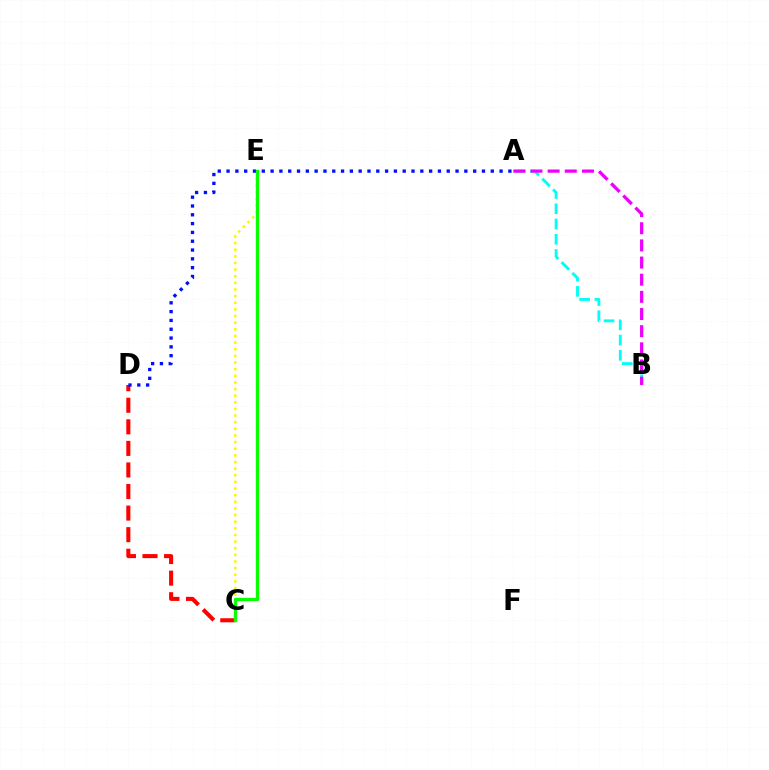{('C', 'E'): [{'color': '#fcf500', 'line_style': 'dotted', 'thickness': 1.8}, {'color': '#08ff00', 'line_style': 'solid', 'thickness': 2.39}], ('C', 'D'): [{'color': '#ff0000', 'line_style': 'dashed', 'thickness': 2.93}], ('A', 'B'): [{'color': '#00fff6', 'line_style': 'dashed', 'thickness': 2.07}, {'color': '#ee00ff', 'line_style': 'dashed', 'thickness': 2.33}], ('A', 'D'): [{'color': '#0010ff', 'line_style': 'dotted', 'thickness': 2.39}]}